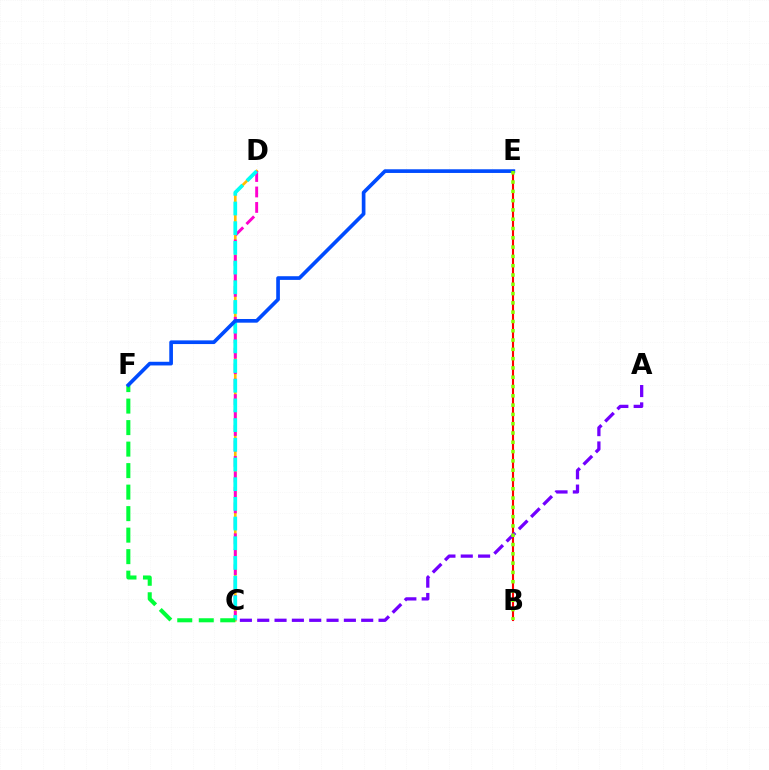{('C', 'D'): [{'color': '#ffbd00', 'line_style': 'solid', 'thickness': 1.93}, {'color': '#ff00cf', 'line_style': 'dashed', 'thickness': 2.1}, {'color': '#00fff6', 'line_style': 'dashed', 'thickness': 2.67}], ('C', 'F'): [{'color': '#00ff39', 'line_style': 'dashed', 'thickness': 2.92}], ('B', 'E'): [{'color': '#ff0000', 'line_style': 'solid', 'thickness': 1.53}, {'color': '#84ff00', 'line_style': 'dotted', 'thickness': 2.53}], ('A', 'C'): [{'color': '#7200ff', 'line_style': 'dashed', 'thickness': 2.35}], ('E', 'F'): [{'color': '#004bff', 'line_style': 'solid', 'thickness': 2.65}]}